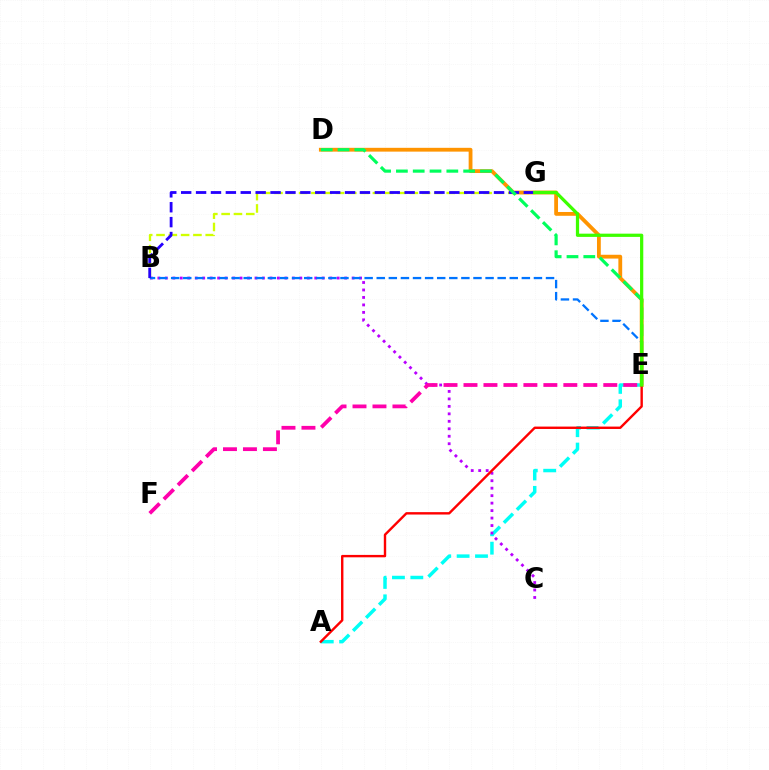{('A', 'E'): [{'color': '#00fff6', 'line_style': 'dashed', 'thickness': 2.5}, {'color': '#ff0000', 'line_style': 'solid', 'thickness': 1.73}], ('B', 'C'): [{'color': '#b900ff', 'line_style': 'dotted', 'thickness': 2.03}], ('B', 'G'): [{'color': '#d1ff00', 'line_style': 'dashed', 'thickness': 1.67}, {'color': '#2500ff', 'line_style': 'dashed', 'thickness': 2.02}], ('B', 'E'): [{'color': '#0074ff', 'line_style': 'dashed', 'thickness': 1.64}], ('D', 'E'): [{'color': '#ff9400', 'line_style': 'solid', 'thickness': 2.74}, {'color': '#00ff5c', 'line_style': 'dashed', 'thickness': 2.28}], ('E', 'F'): [{'color': '#ff00ac', 'line_style': 'dashed', 'thickness': 2.71}], ('E', 'G'): [{'color': '#3dff00', 'line_style': 'solid', 'thickness': 2.33}]}